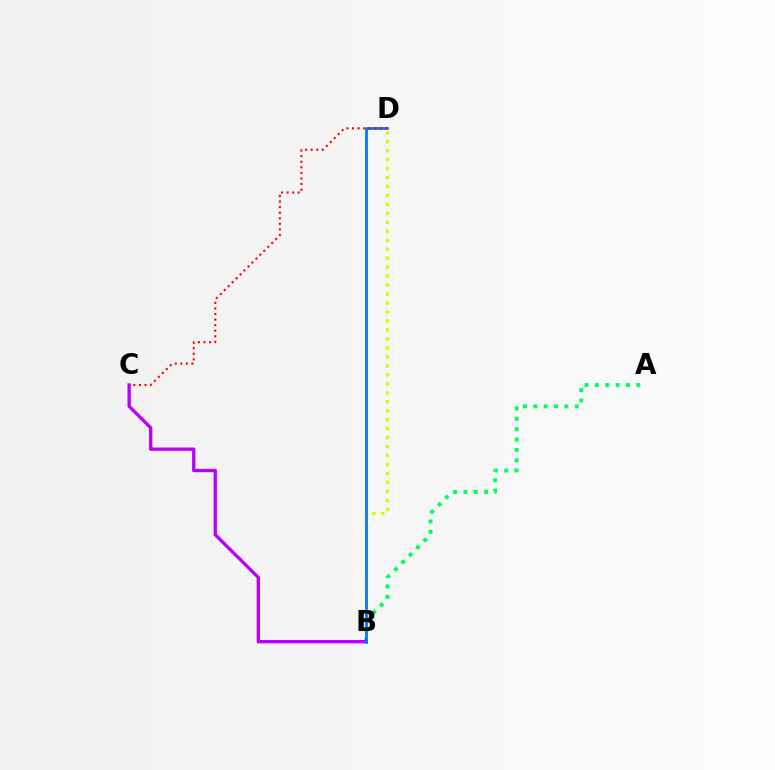{('A', 'B'): [{'color': '#00ff5c', 'line_style': 'dotted', 'thickness': 2.82}], ('B', 'D'): [{'color': '#d1ff00', 'line_style': 'dotted', 'thickness': 2.44}, {'color': '#0074ff', 'line_style': 'solid', 'thickness': 1.96}], ('B', 'C'): [{'color': '#b900ff', 'line_style': 'solid', 'thickness': 2.39}], ('C', 'D'): [{'color': '#ff0000', 'line_style': 'dotted', 'thickness': 1.51}]}